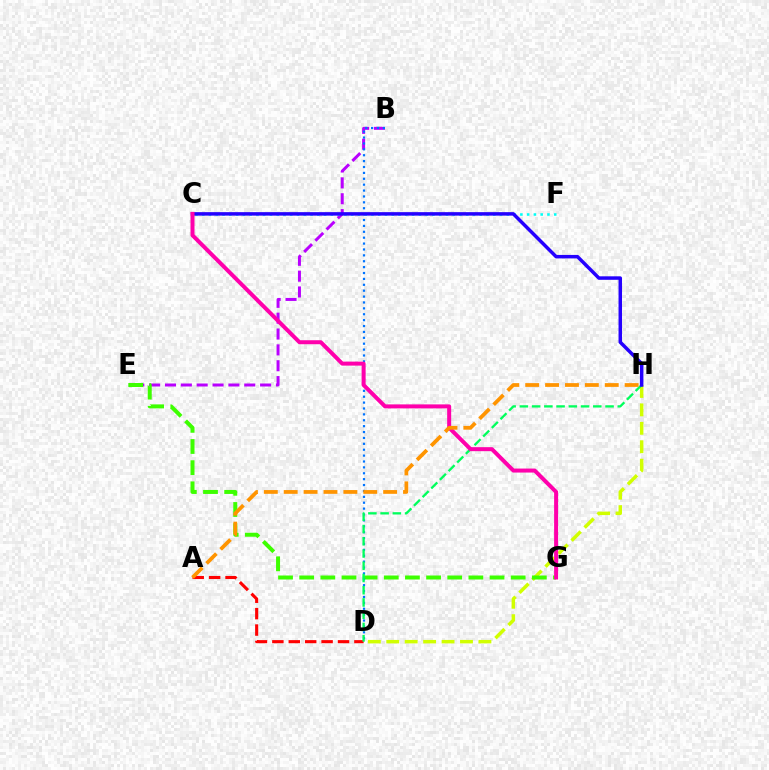{('D', 'H'): [{'color': '#d1ff00', 'line_style': 'dashed', 'thickness': 2.5}, {'color': '#00ff5c', 'line_style': 'dashed', 'thickness': 1.66}], ('B', 'E'): [{'color': '#b900ff', 'line_style': 'dashed', 'thickness': 2.15}], ('A', 'D'): [{'color': '#ff0000', 'line_style': 'dashed', 'thickness': 2.23}], ('C', 'F'): [{'color': '#00fff6', 'line_style': 'dotted', 'thickness': 1.84}], ('E', 'G'): [{'color': '#3dff00', 'line_style': 'dashed', 'thickness': 2.87}], ('B', 'D'): [{'color': '#0074ff', 'line_style': 'dotted', 'thickness': 1.6}], ('C', 'H'): [{'color': '#2500ff', 'line_style': 'solid', 'thickness': 2.51}], ('C', 'G'): [{'color': '#ff00ac', 'line_style': 'solid', 'thickness': 2.88}], ('A', 'H'): [{'color': '#ff9400', 'line_style': 'dashed', 'thickness': 2.7}]}